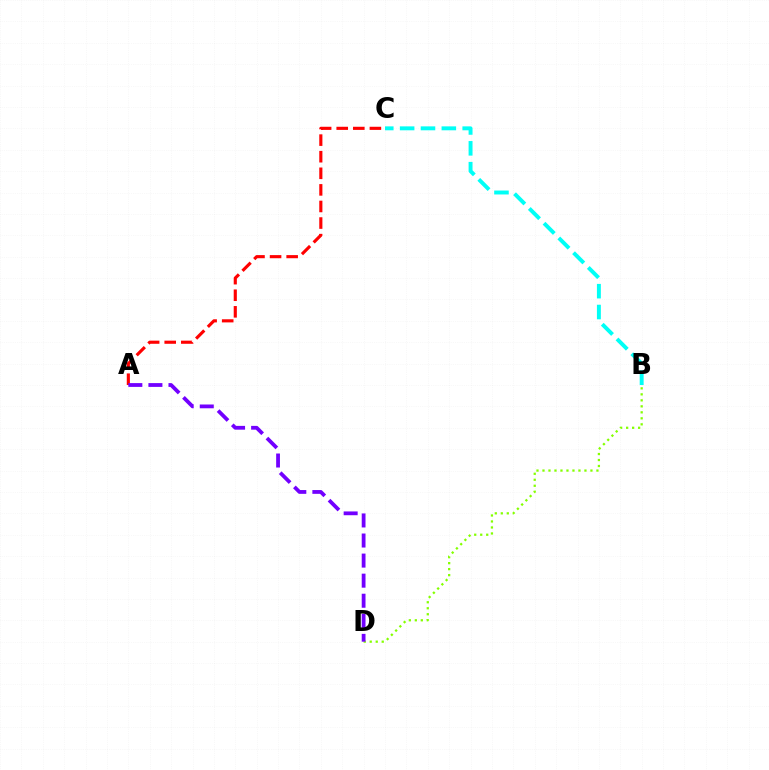{('B', 'C'): [{'color': '#00fff6', 'line_style': 'dashed', 'thickness': 2.83}], ('A', 'C'): [{'color': '#ff0000', 'line_style': 'dashed', 'thickness': 2.25}], ('B', 'D'): [{'color': '#84ff00', 'line_style': 'dotted', 'thickness': 1.63}], ('A', 'D'): [{'color': '#7200ff', 'line_style': 'dashed', 'thickness': 2.73}]}